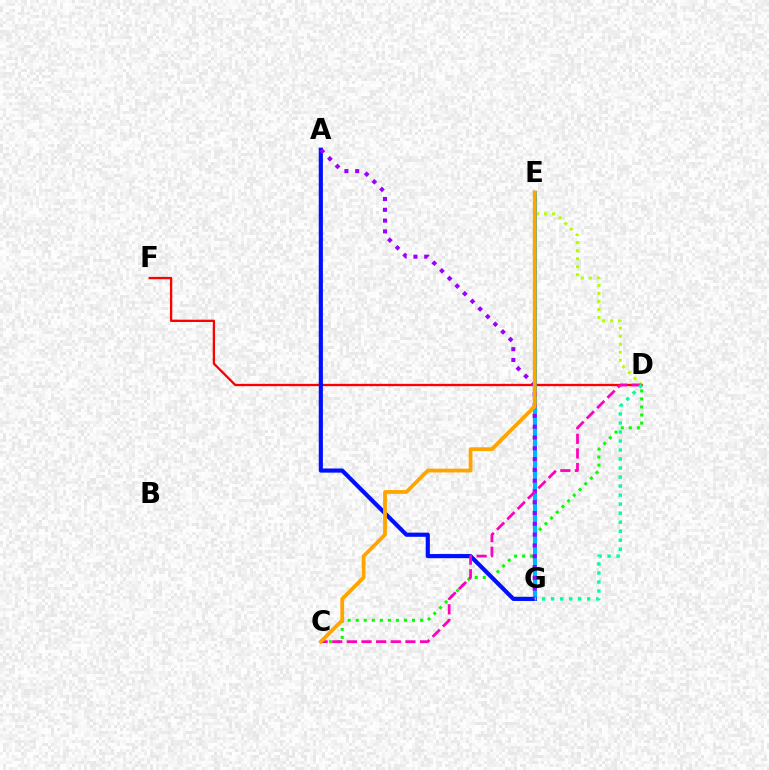{('C', 'D'): [{'color': '#08ff00', 'line_style': 'dotted', 'thickness': 2.18}, {'color': '#ff00bd', 'line_style': 'dashed', 'thickness': 1.99}], ('D', 'F'): [{'color': '#ff0000', 'line_style': 'solid', 'thickness': 1.67}], ('D', 'E'): [{'color': '#b3ff00', 'line_style': 'dotted', 'thickness': 2.18}], ('E', 'G'): [{'color': '#00b5ff', 'line_style': 'solid', 'thickness': 2.95}], ('A', 'G'): [{'color': '#0010ff', 'line_style': 'solid', 'thickness': 2.99}, {'color': '#9b00ff', 'line_style': 'dotted', 'thickness': 2.93}], ('D', 'G'): [{'color': '#00ff9d', 'line_style': 'dotted', 'thickness': 2.45}], ('C', 'E'): [{'color': '#ffa500', 'line_style': 'solid', 'thickness': 2.72}]}